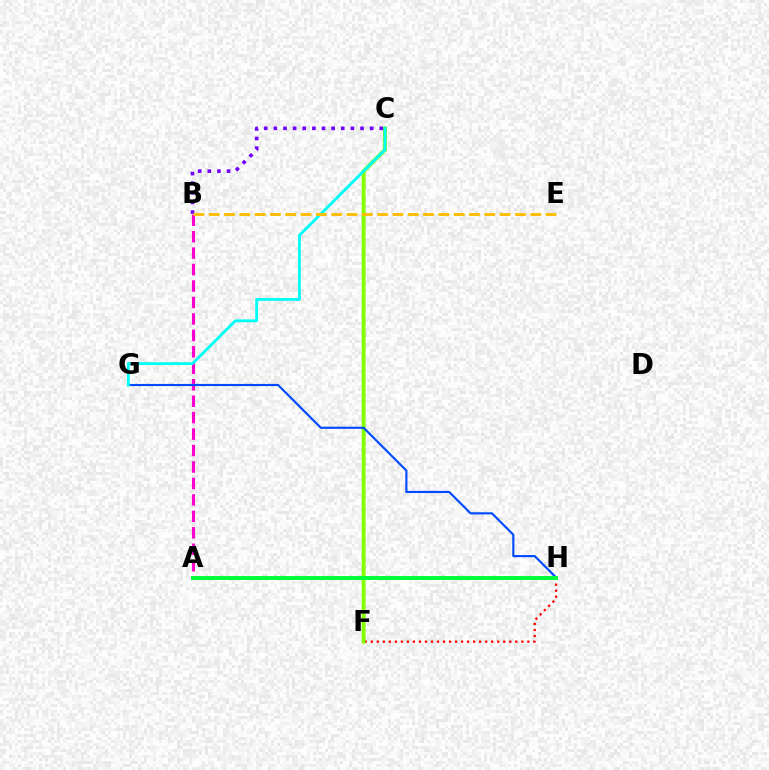{('B', 'C'): [{'color': '#7200ff', 'line_style': 'dotted', 'thickness': 2.62}], ('F', 'H'): [{'color': '#ff0000', 'line_style': 'dotted', 'thickness': 1.64}], ('A', 'B'): [{'color': '#ff00cf', 'line_style': 'dashed', 'thickness': 2.23}], ('C', 'F'): [{'color': '#84ff00', 'line_style': 'solid', 'thickness': 2.82}], ('G', 'H'): [{'color': '#004bff', 'line_style': 'solid', 'thickness': 1.54}], ('A', 'H'): [{'color': '#00ff39', 'line_style': 'solid', 'thickness': 2.84}], ('C', 'G'): [{'color': '#00fff6', 'line_style': 'solid', 'thickness': 2.06}], ('B', 'E'): [{'color': '#ffbd00', 'line_style': 'dashed', 'thickness': 2.08}]}